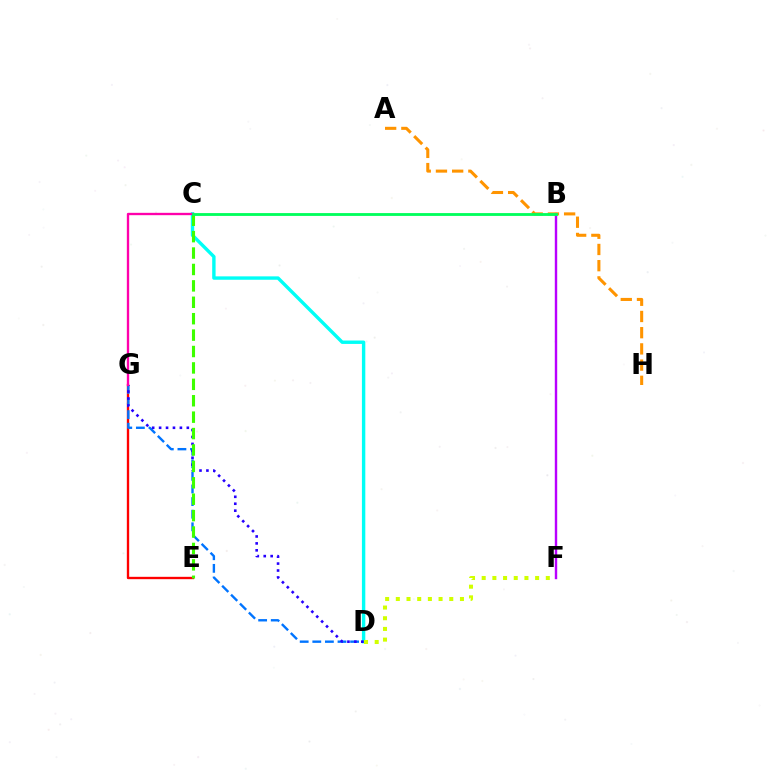{('C', 'D'): [{'color': '#00fff6', 'line_style': 'solid', 'thickness': 2.45}], ('E', 'G'): [{'color': '#ff0000', 'line_style': 'solid', 'thickness': 1.69}], ('D', 'G'): [{'color': '#0074ff', 'line_style': 'dashed', 'thickness': 1.71}, {'color': '#2500ff', 'line_style': 'dotted', 'thickness': 1.88}], ('B', 'F'): [{'color': '#b900ff', 'line_style': 'solid', 'thickness': 1.73}], ('A', 'H'): [{'color': '#ff9400', 'line_style': 'dashed', 'thickness': 2.2}], ('C', 'E'): [{'color': '#3dff00', 'line_style': 'dashed', 'thickness': 2.23}], ('C', 'G'): [{'color': '#ff00ac', 'line_style': 'solid', 'thickness': 1.69}], ('B', 'C'): [{'color': '#00ff5c', 'line_style': 'solid', 'thickness': 2.04}], ('D', 'F'): [{'color': '#d1ff00', 'line_style': 'dotted', 'thickness': 2.9}]}